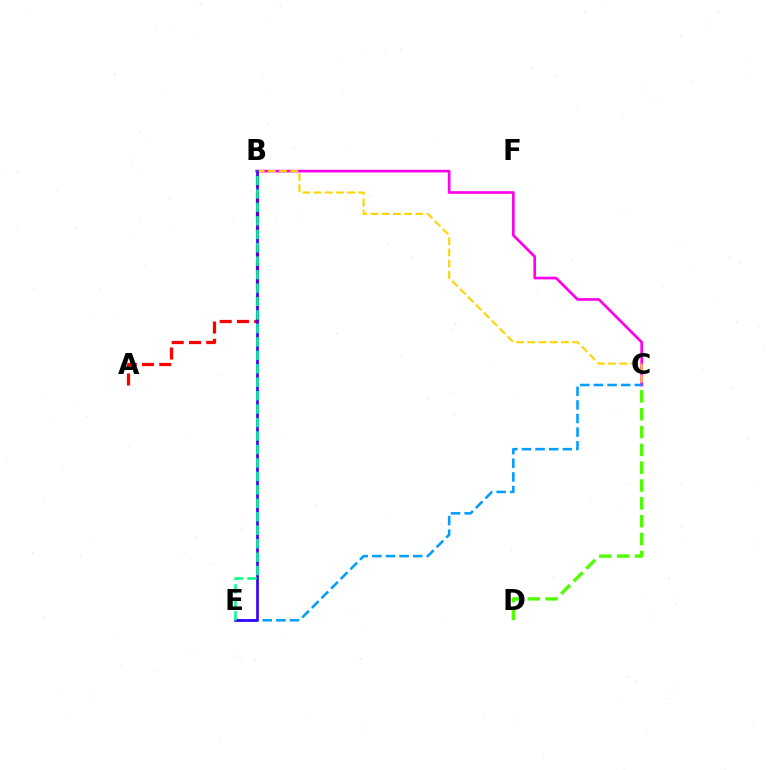{('B', 'C'): [{'color': '#ff00ed', 'line_style': 'solid', 'thickness': 1.92}, {'color': '#ffd500', 'line_style': 'dashed', 'thickness': 1.52}], ('A', 'B'): [{'color': '#ff0000', 'line_style': 'dashed', 'thickness': 2.34}], ('C', 'E'): [{'color': '#009eff', 'line_style': 'dashed', 'thickness': 1.85}], ('B', 'E'): [{'color': '#3700ff', 'line_style': 'solid', 'thickness': 1.93}, {'color': '#00ff86', 'line_style': 'dashed', 'thickness': 1.83}], ('C', 'D'): [{'color': '#4fff00', 'line_style': 'dashed', 'thickness': 2.42}]}